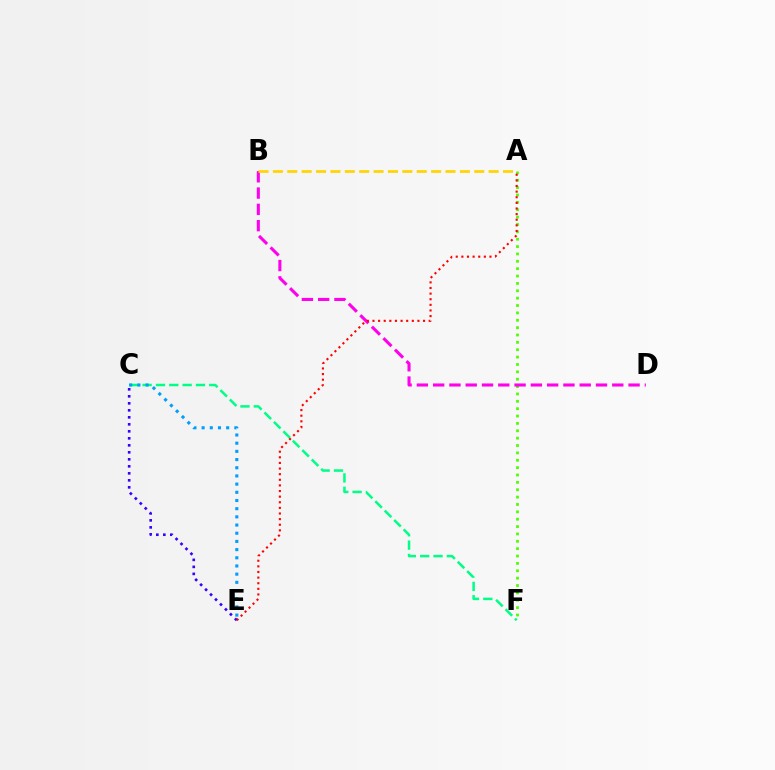{('C', 'F'): [{'color': '#00ff86', 'line_style': 'dashed', 'thickness': 1.81}], ('C', 'E'): [{'color': '#3700ff', 'line_style': 'dotted', 'thickness': 1.9}, {'color': '#009eff', 'line_style': 'dotted', 'thickness': 2.22}], ('A', 'F'): [{'color': '#4fff00', 'line_style': 'dotted', 'thickness': 2.0}], ('B', 'D'): [{'color': '#ff00ed', 'line_style': 'dashed', 'thickness': 2.21}], ('A', 'B'): [{'color': '#ffd500', 'line_style': 'dashed', 'thickness': 1.95}], ('A', 'E'): [{'color': '#ff0000', 'line_style': 'dotted', 'thickness': 1.53}]}